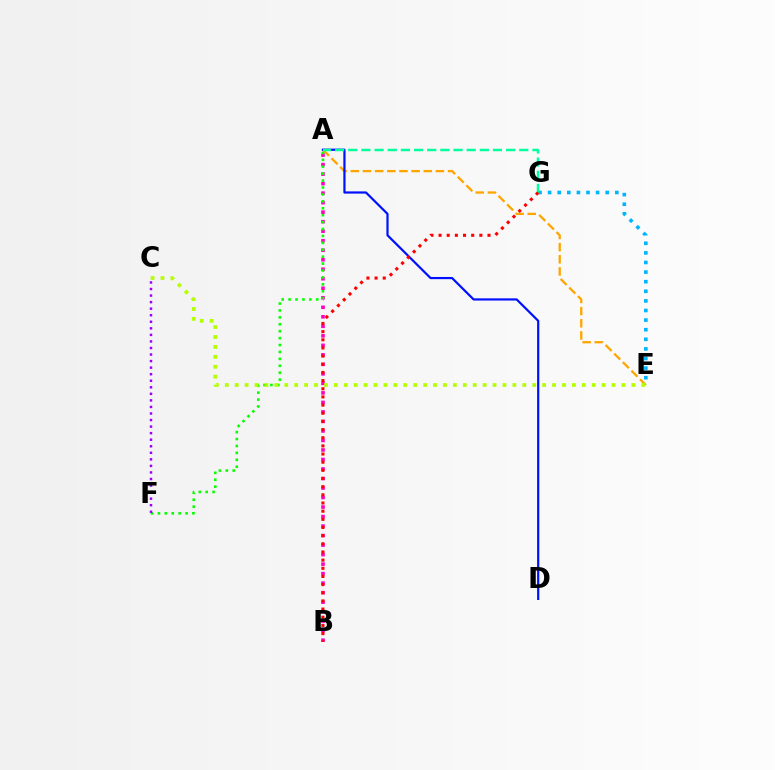{('A', 'B'): [{'color': '#ff00bd', 'line_style': 'dotted', 'thickness': 2.58}], ('A', 'E'): [{'color': '#ffa500', 'line_style': 'dashed', 'thickness': 1.65}], ('E', 'G'): [{'color': '#00b5ff', 'line_style': 'dotted', 'thickness': 2.61}], ('A', 'F'): [{'color': '#08ff00', 'line_style': 'dotted', 'thickness': 1.88}], ('A', 'D'): [{'color': '#0010ff', 'line_style': 'solid', 'thickness': 1.59}], ('C', 'F'): [{'color': '#9b00ff', 'line_style': 'dotted', 'thickness': 1.78}], ('A', 'G'): [{'color': '#00ff9d', 'line_style': 'dashed', 'thickness': 1.79}], ('C', 'E'): [{'color': '#b3ff00', 'line_style': 'dotted', 'thickness': 2.69}], ('B', 'G'): [{'color': '#ff0000', 'line_style': 'dotted', 'thickness': 2.22}]}